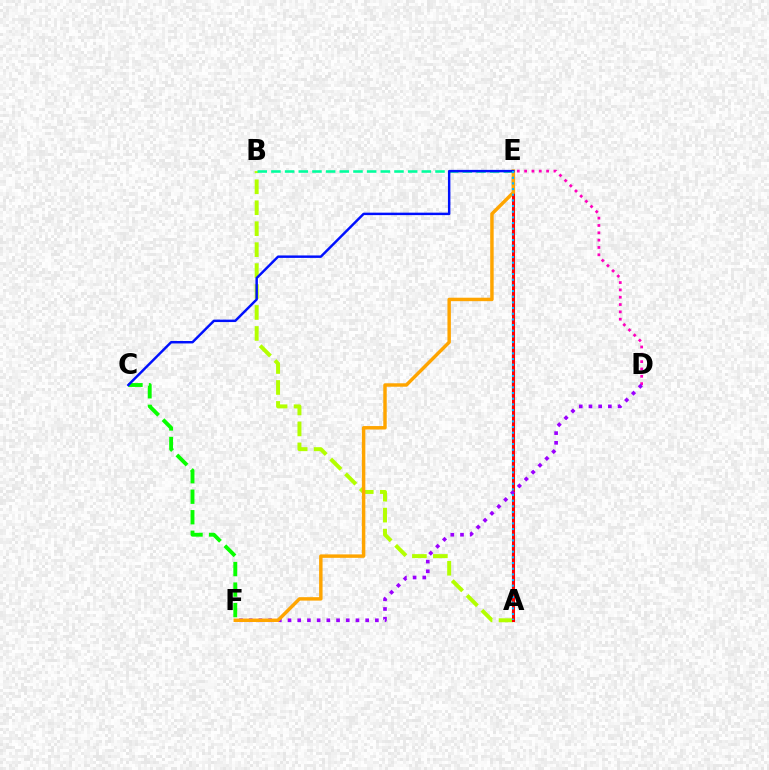{('A', 'B'): [{'color': '#b3ff00', 'line_style': 'dashed', 'thickness': 2.85}], ('D', 'E'): [{'color': '#ff00bd', 'line_style': 'dotted', 'thickness': 1.99}], ('A', 'E'): [{'color': '#ff0000', 'line_style': 'solid', 'thickness': 2.21}, {'color': '#00b5ff', 'line_style': 'dotted', 'thickness': 1.54}], ('B', 'E'): [{'color': '#00ff9d', 'line_style': 'dashed', 'thickness': 1.86}], ('C', 'F'): [{'color': '#08ff00', 'line_style': 'dashed', 'thickness': 2.79}], ('D', 'F'): [{'color': '#9b00ff', 'line_style': 'dotted', 'thickness': 2.64}], ('E', 'F'): [{'color': '#ffa500', 'line_style': 'solid', 'thickness': 2.48}], ('C', 'E'): [{'color': '#0010ff', 'line_style': 'solid', 'thickness': 1.77}]}